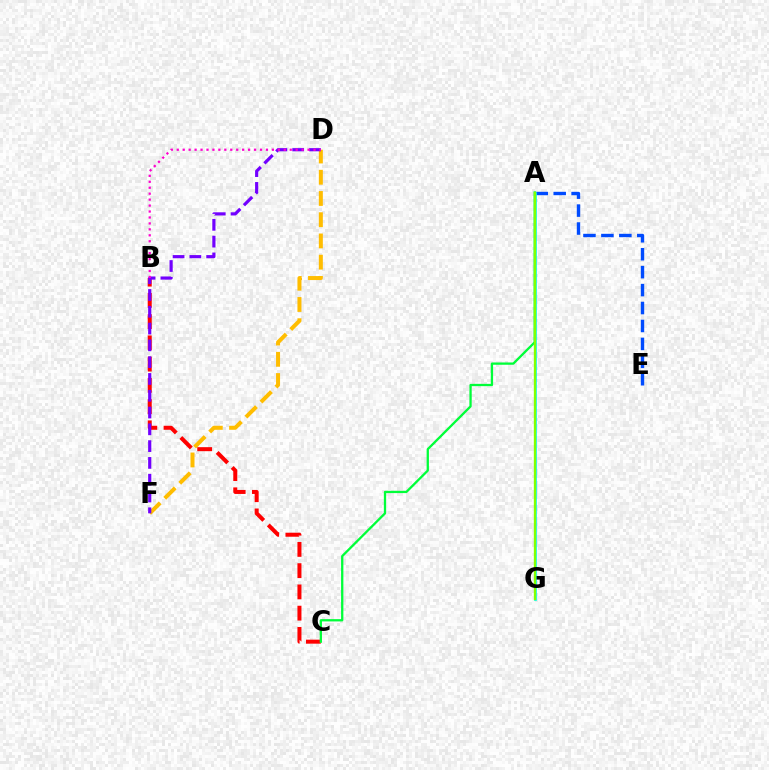{('D', 'F'): [{'color': '#ffbd00', 'line_style': 'dashed', 'thickness': 2.88}, {'color': '#7200ff', 'line_style': 'dashed', 'thickness': 2.28}], ('B', 'C'): [{'color': '#ff0000', 'line_style': 'dashed', 'thickness': 2.89}], ('A', 'E'): [{'color': '#004bff', 'line_style': 'dashed', 'thickness': 2.44}], ('A', 'G'): [{'color': '#00fff6', 'line_style': 'solid', 'thickness': 1.93}, {'color': '#84ff00', 'line_style': 'solid', 'thickness': 1.69}], ('A', 'C'): [{'color': '#00ff39', 'line_style': 'solid', 'thickness': 1.65}], ('B', 'D'): [{'color': '#ff00cf', 'line_style': 'dotted', 'thickness': 1.62}]}